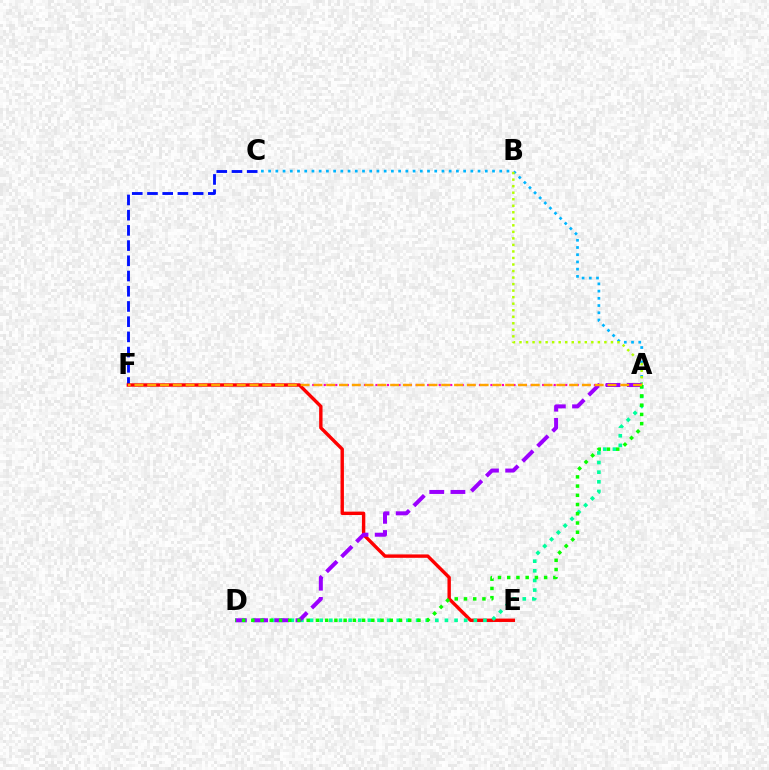{('A', 'C'): [{'color': '#00b5ff', 'line_style': 'dotted', 'thickness': 1.96}], ('C', 'F'): [{'color': '#0010ff', 'line_style': 'dashed', 'thickness': 2.07}], ('A', 'B'): [{'color': '#b3ff00', 'line_style': 'dotted', 'thickness': 1.77}], ('A', 'F'): [{'color': '#ff00bd', 'line_style': 'dotted', 'thickness': 1.56}, {'color': '#ffa500', 'line_style': 'dashed', 'thickness': 1.74}], ('E', 'F'): [{'color': '#ff0000', 'line_style': 'solid', 'thickness': 2.44}], ('A', 'D'): [{'color': '#00ff9d', 'line_style': 'dotted', 'thickness': 2.62}, {'color': '#9b00ff', 'line_style': 'dashed', 'thickness': 2.88}, {'color': '#08ff00', 'line_style': 'dotted', 'thickness': 2.51}]}